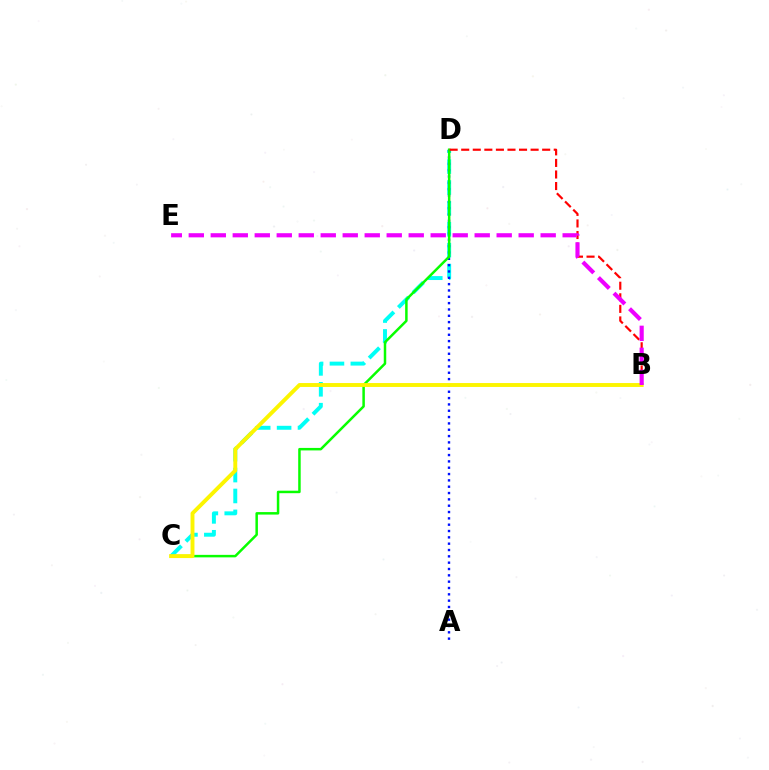{('C', 'D'): [{'color': '#00fff6', 'line_style': 'dashed', 'thickness': 2.84}, {'color': '#08ff00', 'line_style': 'solid', 'thickness': 1.79}], ('A', 'D'): [{'color': '#0010ff', 'line_style': 'dotted', 'thickness': 1.72}], ('B', 'D'): [{'color': '#ff0000', 'line_style': 'dashed', 'thickness': 1.57}], ('B', 'C'): [{'color': '#fcf500', 'line_style': 'solid', 'thickness': 2.81}], ('B', 'E'): [{'color': '#ee00ff', 'line_style': 'dashed', 'thickness': 2.99}]}